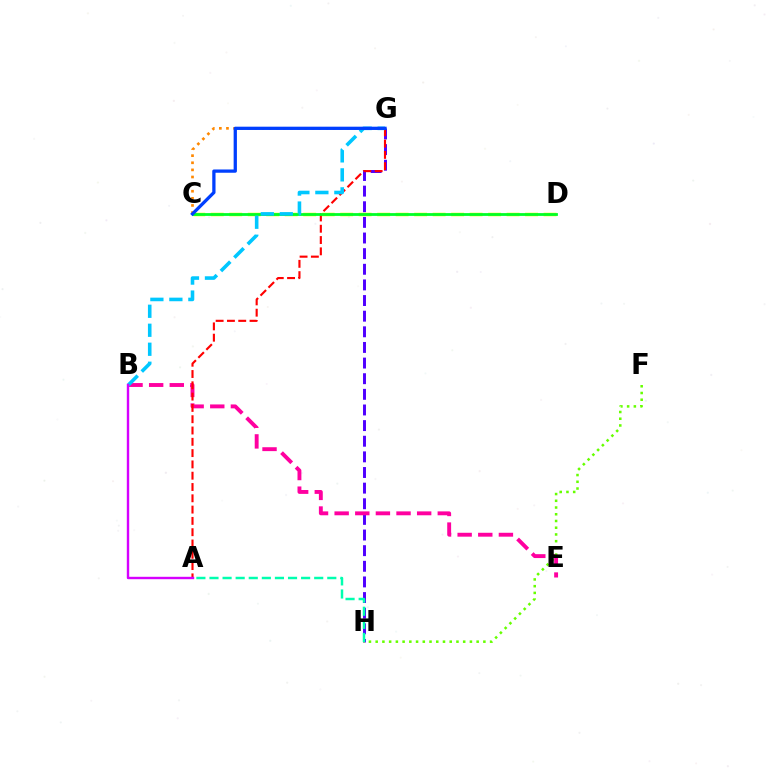{('G', 'H'): [{'color': '#4f00ff', 'line_style': 'dashed', 'thickness': 2.12}], ('C', 'D'): [{'color': '#eeff00', 'line_style': 'dashed', 'thickness': 2.51}, {'color': '#00ff27', 'line_style': 'solid', 'thickness': 2.01}], ('C', 'G'): [{'color': '#ff8800', 'line_style': 'dotted', 'thickness': 1.93}, {'color': '#003fff', 'line_style': 'solid', 'thickness': 2.36}], ('B', 'E'): [{'color': '#ff00a0', 'line_style': 'dashed', 'thickness': 2.8}], ('F', 'H'): [{'color': '#66ff00', 'line_style': 'dotted', 'thickness': 1.83}], ('A', 'G'): [{'color': '#ff0000', 'line_style': 'dashed', 'thickness': 1.53}], ('B', 'G'): [{'color': '#00c7ff', 'line_style': 'dashed', 'thickness': 2.58}], ('A', 'B'): [{'color': '#d600ff', 'line_style': 'solid', 'thickness': 1.73}], ('A', 'H'): [{'color': '#00ffaf', 'line_style': 'dashed', 'thickness': 1.78}]}